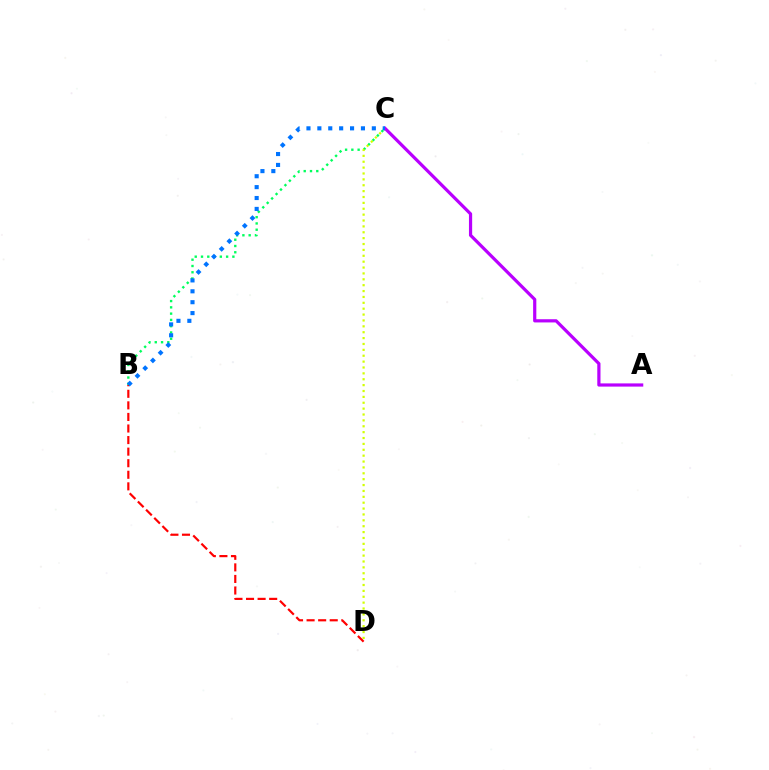{('B', 'C'): [{'color': '#00ff5c', 'line_style': 'dotted', 'thickness': 1.71}, {'color': '#0074ff', 'line_style': 'dotted', 'thickness': 2.96}], ('C', 'D'): [{'color': '#d1ff00', 'line_style': 'dotted', 'thickness': 1.6}], ('B', 'D'): [{'color': '#ff0000', 'line_style': 'dashed', 'thickness': 1.57}], ('A', 'C'): [{'color': '#b900ff', 'line_style': 'solid', 'thickness': 2.31}]}